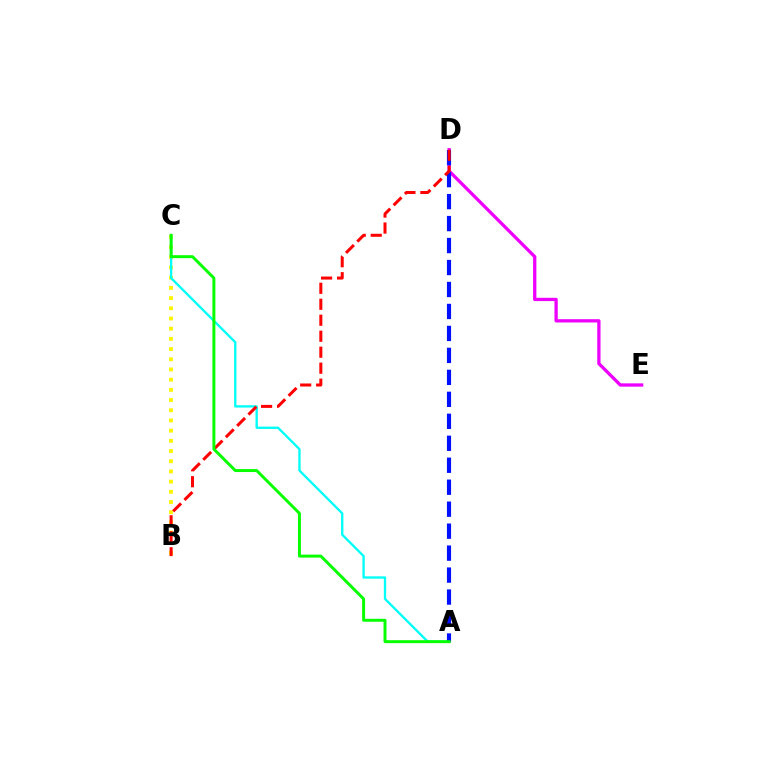{('B', 'C'): [{'color': '#fcf500', 'line_style': 'dotted', 'thickness': 2.77}], ('D', 'E'): [{'color': '#ee00ff', 'line_style': 'solid', 'thickness': 2.37}], ('A', 'C'): [{'color': '#00fff6', 'line_style': 'solid', 'thickness': 1.67}, {'color': '#08ff00', 'line_style': 'solid', 'thickness': 2.13}], ('A', 'D'): [{'color': '#0010ff', 'line_style': 'dashed', 'thickness': 2.98}], ('B', 'D'): [{'color': '#ff0000', 'line_style': 'dashed', 'thickness': 2.17}]}